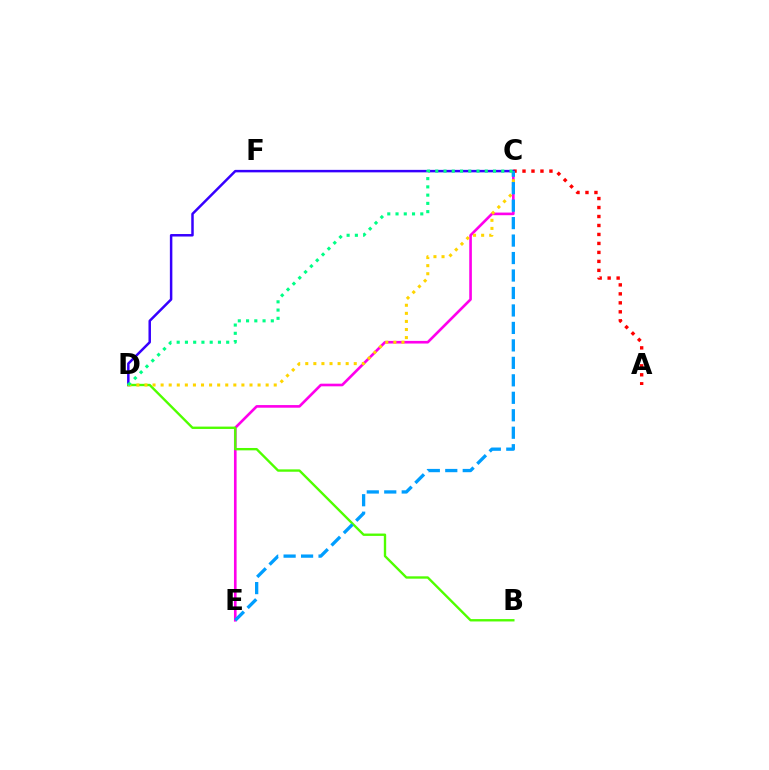{('C', 'E'): [{'color': '#ff00ed', 'line_style': 'solid', 'thickness': 1.9}, {'color': '#009eff', 'line_style': 'dashed', 'thickness': 2.37}], ('A', 'C'): [{'color': '#ff0000', 'line_style': 'dotted', 'thickness': 2.44}], ('C', 'D'): [{'color': '#3700ff', 'line_style': 'solid', 'thickness': 1.79}, {'color': '#ffd500', 'line_style': 'dotted', 'thickness': 2.2}, {'color': '#00ff86', 'line_style': 'dotted', 'thickness': 2.24}], ('B', 'D'): [{'color': '#4fff00', 'line_style': 'solid', 'thickness': 1.7}]}